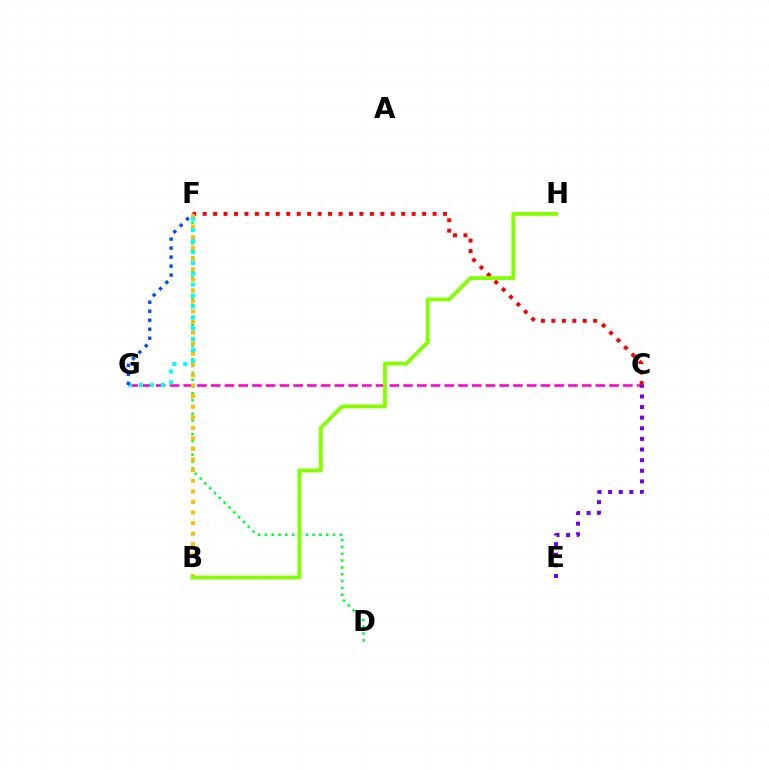{('C', 'G'): [{'color': '#ff00cf', 'line_style': 'dashed', 'thickness': 1.87}], ('D', 'F'): [{'color': '#00ff39', 'line_style': 'dotted', 'thickness': 1.85}], ('C', 'F'): [{'color': '#ff0000', 'line_style': 'dotted', 'thickness': 2.84}], ('B', 'F'): [{'color': '#ffbd00', 'line_style': 'dotted', 'thickness': 2.88}], ('B', 'H'): [{'color': '#84ff00', 'line_style': 'solid', 'thickness': 2.76}], ('C', 'E'): [{'color': '#7200ff', 'line_style': 'dotted', 'thickness': 2.89}], ('F', 'G'): [{'color': '#00fff6', 'line_style': 'dotted', 'thickness': 2.96}, {'color': '#004bff', 'line_style': 'dotted', 'thickness': 2.44}]}